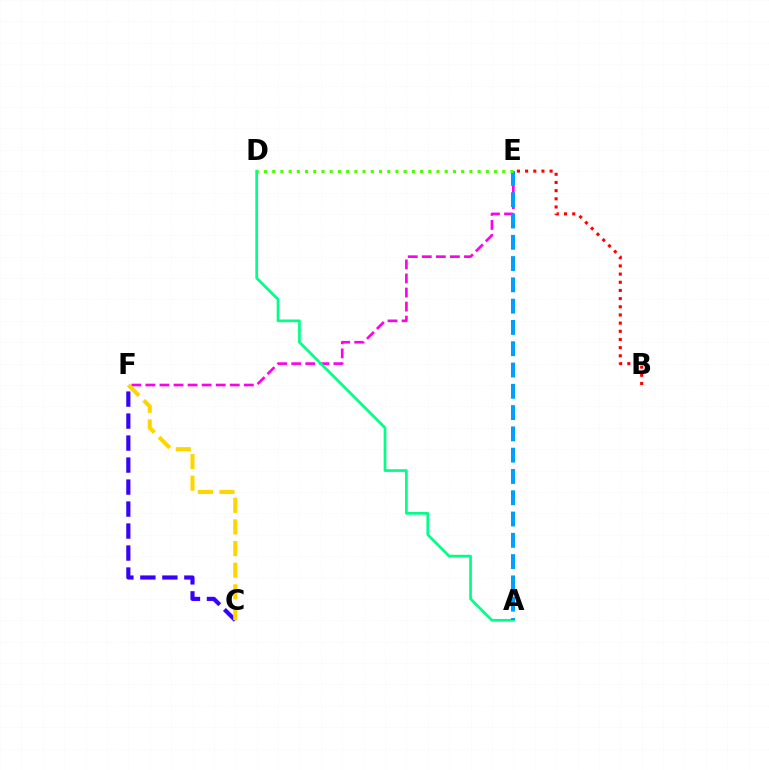{('C', 'F'): [{'color': '#3700ff', 'line_style': 'dashed', 'thickness': 2.99}, {'color': '#ffd500', 'line_style': 'dashed', 'thickness': 2.94}], ('E', 'F'): [{'color': '#ff00ed', 'line_style': 'dashed', 'thickness': 1.91}], ('A', 'D'): [{'color': '#00ff86', 'line_style': 'solid', 'thickness': 1.95}], ('A', 'E'): [{'color': '#009eff', 'line_style': 'dashed', 'thickness': 2.89}], ('B', 'E'): [{'color': '#ff0000', 'line_style': 'dotted', 'thickness': 2.22}], ('D', 'E'): [{'color': '#4fff00', 'line_style': 'dotted', 'thickness': 2.23}]}